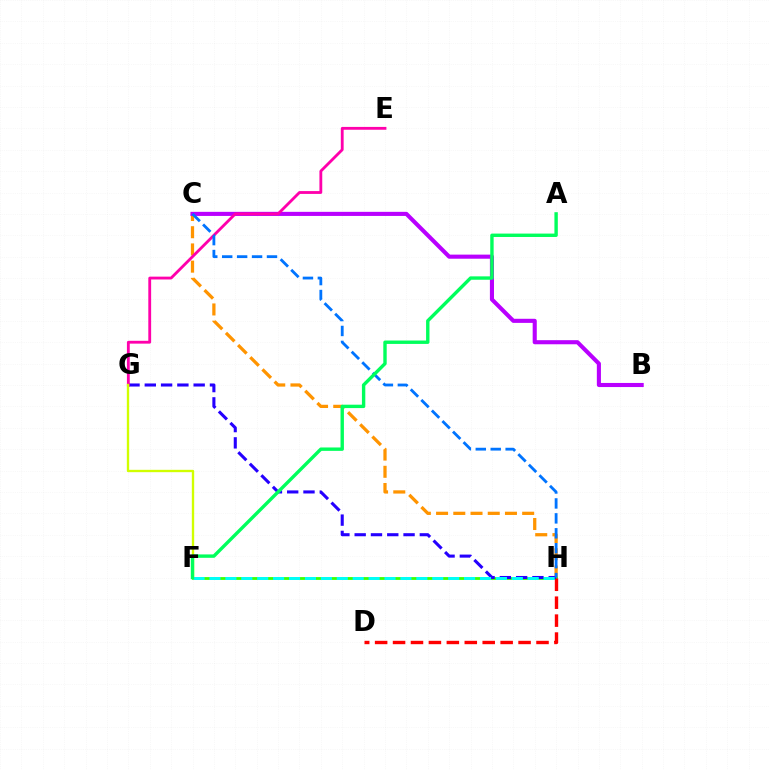{('C', 'H'): [{'color': '#ff9400', 'line_style': 'dashed', 'thickness': 2.34}, {'color': '#0074ff', 'line_style': 'dashed', 'thickness': 2.03}], ('F', 'H'): [{'color': '#3dff00', 'line_style': 'solid', 'thickness': 2.03}, {'color': '#00fff6', 'line_style': 'dashed', 'thickness': 2.16}], ('B', 'C'): [{'color': '#b900ff', 'line_style': 'solid', 'thickness': 2.95}], ('D', 'H'): [{'color': '#ff0000', 'line_style': 'dashed', 'thickness': 2.44}], ('G', 'H'): [{'color': '#2500ff', 'line_style': 'dashed', 'thickness': 2.21}], ('E', 'G'): [{'color': '#ff00ac', 'line_style': 'solid', 'thickness': 2.04}], ('F', 'G'): [{'color': '#d1ff00', 'line_style': 'solid', 'thickness': 1.69}], ('A', 'F'): [{'color': '#00ff5c', 'line_style': 'solid', 'thickness': 2.44}]}